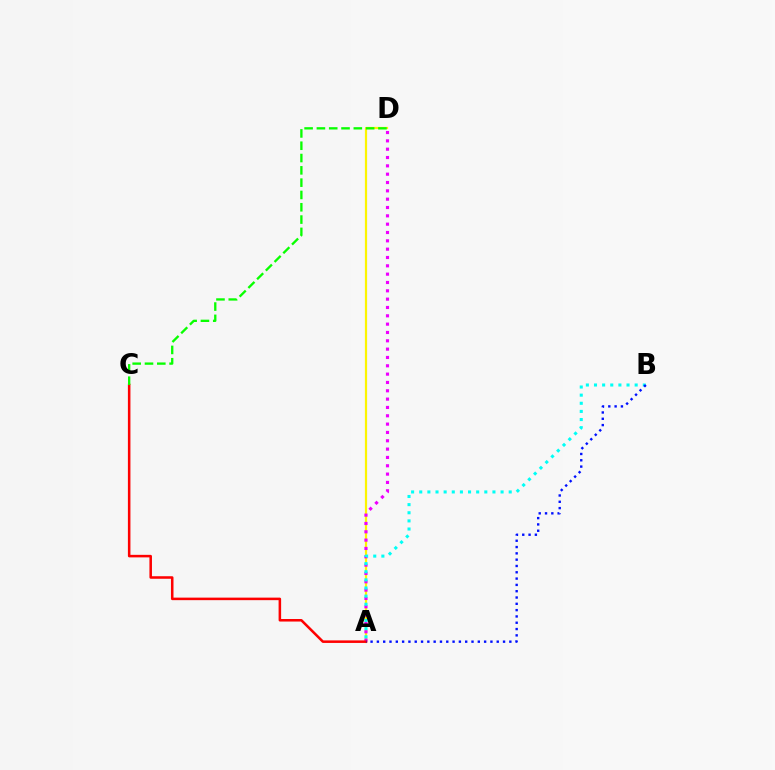{('A', 'D'): [{'color': '#fcf500', 'line_style': 'solid', 'thickness': 1.59}, {'color': '#ee00ff', 'line_style': 'dotted', 'thickness': 2.26}], ('A', 'C'): [{'color': '#ff0000', 'line_style': 'solid', 'thickness': 1.83}], ('A', 'B'): [{'color': '#00fff6', 'line_style': 'dotted', 'thickness': 2.21}, {'color': '#0010ff', 'line_style': 'dotted', 'thickness': 1.71}], ('C', 'D'): [{'color': '#08ff00', 'line_style': 'dashed', 'thickness': 1.67}]}